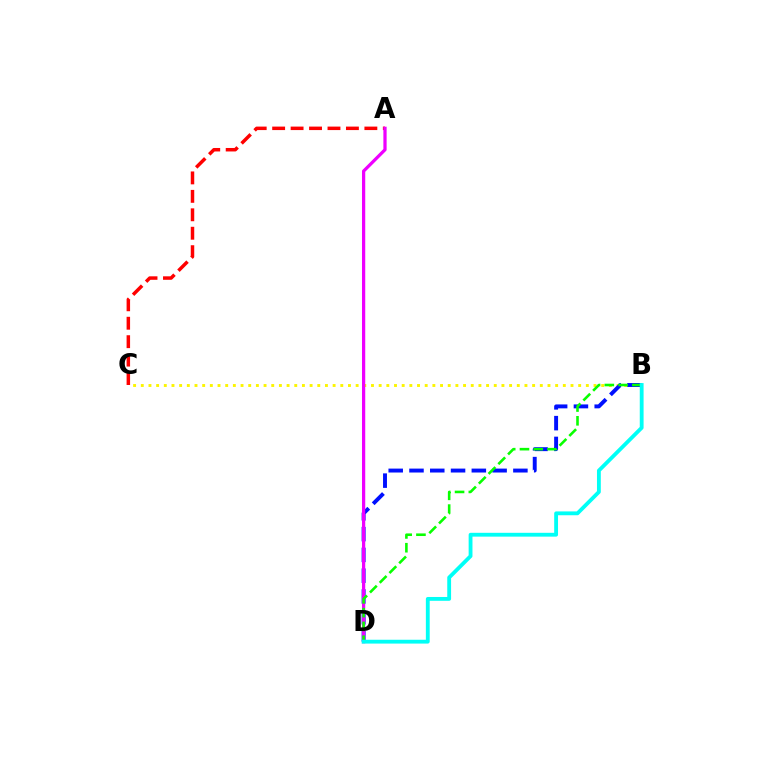{('B', 'C'): [{'color': '#fcf500', 'line_style': 'dotted', 'thickness': 2.08}], ('A', 'C'): [{'color': '#ff0000', 'line_style': 'dashed', 'thickness': 2.51}], ('B', 'D'): [{'color': '#0010ff', 'line_style': 'dashed', 'thickness': 2.82}, {'color': '#08ff00', 'line_style': 'dashed', 'thickness': 1.87}, {'color': '#00fff6', 'line_style': 'solid', 'thickness': 2.76}], ('A', 'D'): [{'color': '#ee00ff', 'line_style': 'solid', 'thickness': 2.33}]}